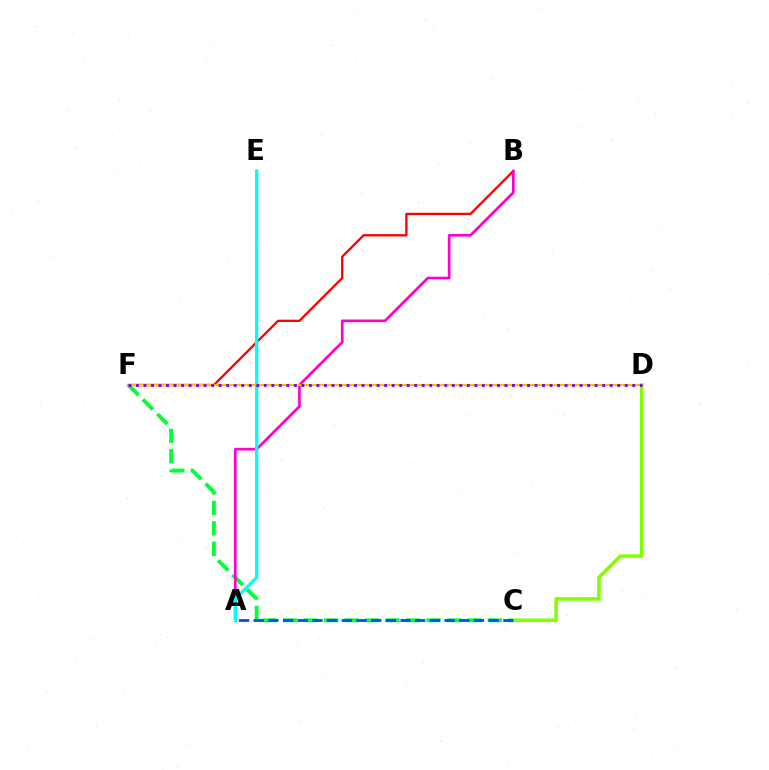{('C', 'F'): [{'color': '#00ff39', 'line_style': 'dashed', 'thickness': 2.78}], ('B', 'F'): [{'color': '#ff0000', 'line_style': 'solid', 'thickness': 1.66}], ('A', 'B'): [{'color': '#ff00cf', 'line_style': 'solid', 'thickness': 1.93}], ('A', 'E'): [{'color': '#00fff6', 'line_style': 'solid', 'thickness': 2.37}], ('D', 'F'): [{'color': '#ffbd00', 'line_style': 'solid', 'thickness': 1.63}, {'color': '#7200ff', 'line_style': 'dotted', 'thickness': 2.04}], ('C', 'D'): [{'color': '#84ff00', 'line_style': 'solid', 'thickness': 2.56}], ('A', 'C'): [{'color': '#004bff', 'line_style': 'dashed', 'thickness': 2.0}]}